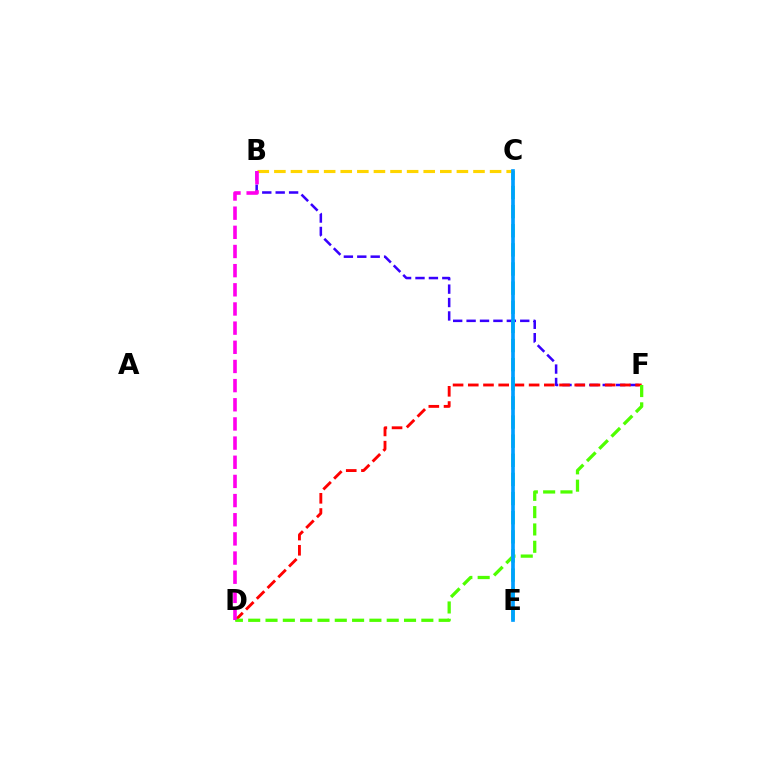{('B', 'F'): [{'color': '#3700ff', 'line_style': 'dashed', 'thickness': 1.82}], ('D', 'F'): [{'color': '#ff0000', 'line_style': 'dashed', 'thickness': 2.07}, {'color': '#4fff00', 'line_style': 'dashed', 'thickness': 2.35}], ('C', 'E'): [{'color': '#00ff86', 'line_style': 'dashed', 'thickness': 2.6}, {'color': '#009eff', 'line_style': 'solid', 'thickness': 2.65}], ('B', 'C'): [{'color': '#ffd500', 'line_style': 'dashed', 'thickness': 2.25}], ('B', 'D'): [{'color': '#ff00ed', 'line_style': 'dashed', 'thickness': 2.6}]}